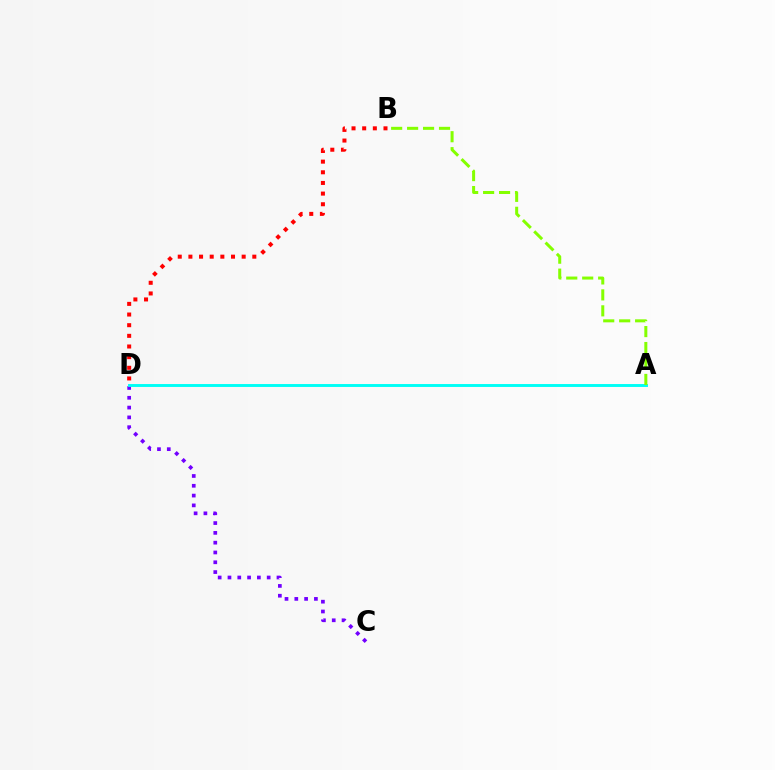{('C', 'D'): [{'color': '#7200ff', 'line_style': 'dotted', 'thickness': 2.66}], ('A', 'D'): [{'color': '#00fff6', 'line_style': 'solid', 'thickness': 2.1}], ('A', 'B'): [{'color': '#84ff00', 'line_style': 'dashed', 'thickness': 2.17}], ('B', 'D'): [{'color': '#ff0000', 'line_style': 'dotted', 'thickness': 2.89}]}